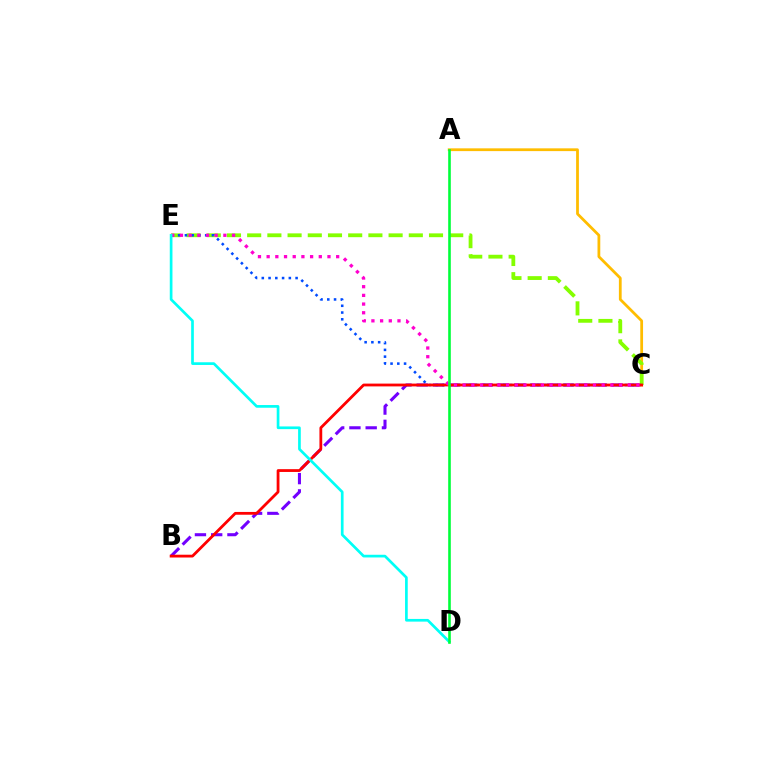{('A', 'C'): [{'color': '#ffbd00', 'line_style': 'solid', 'thickness': 2.0}], ('C', 'E'): [{'color': '#84ff00', 'line_style': 'dashed', 'thickness': 2.74}, {'color': '#004bff', 'line_style': 'dotted', 'thickness': 1.84}, {'color': '#ff00cf', 'line_style': 'dotted', 'thickness': 2.36}], ('B', 'C'): [{'color': '#7200ff', 'line_style': 'dashed', 'thickness': 2.21}, {'color': '#ff0000', 'line_style': 'solid', 'thickness': 2.01}], ('D', 'E'): [{'color': '#00fff6', 'line_style': 'solid', 'thickness': 1.94}], ('A', 'D'): [{'color': '#00ff39', 'line_style': 'solid', 'thickness': 1.88}]}